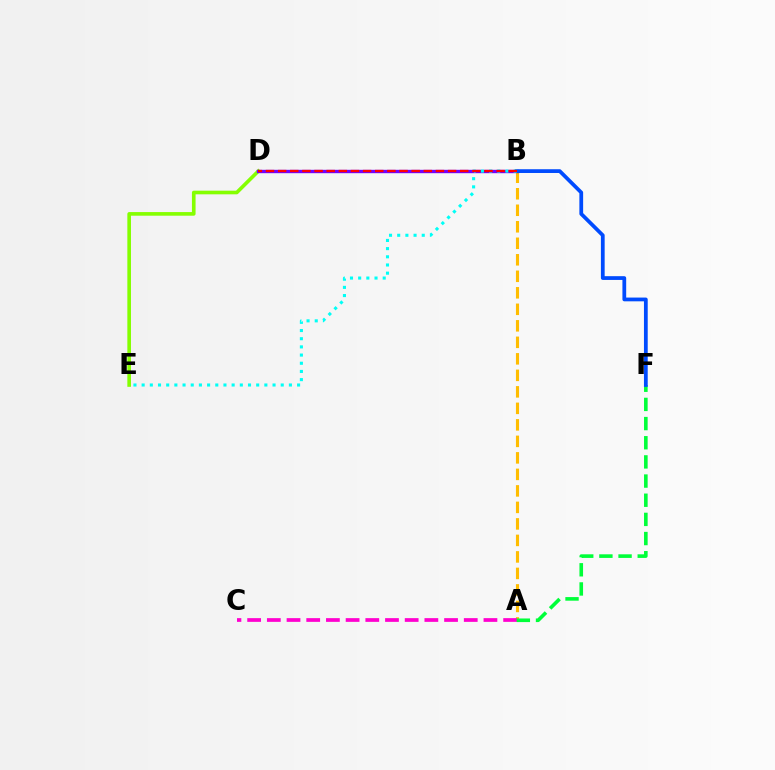{('D', 'E'): [{'color': '#84ff00', 'line_style': 'solid', 'thickness': 2.61}], ('A', 'B'): [{'color': '#ffbd00', 'line_style': 'dashed', 'thickness': 2.24}], ('B', 'D'): [{'color': '#7200ff', 'line_style': 'solid', 'thickness': 2.43}, {'color': '#ff0000', 'line_style': 'dashed', 'thickness': 1.65}], ('A', 'C'): [{'color': '#ff00cf', 'line_style': 'dashed', 'thickness': 2.68}], ('A', 'F'): [{'color': '#00ff39', 'line_style': 'dashed', 'thickness': 2.6}], ('B', 'F'): [{'color': '#004bff', 'line_style': 'solid', 'thickness': 2.71}], ('B', 'E'): [{'color': '#00fff6', 'line_style': 'dotted', 'thickness': 2.22}]}